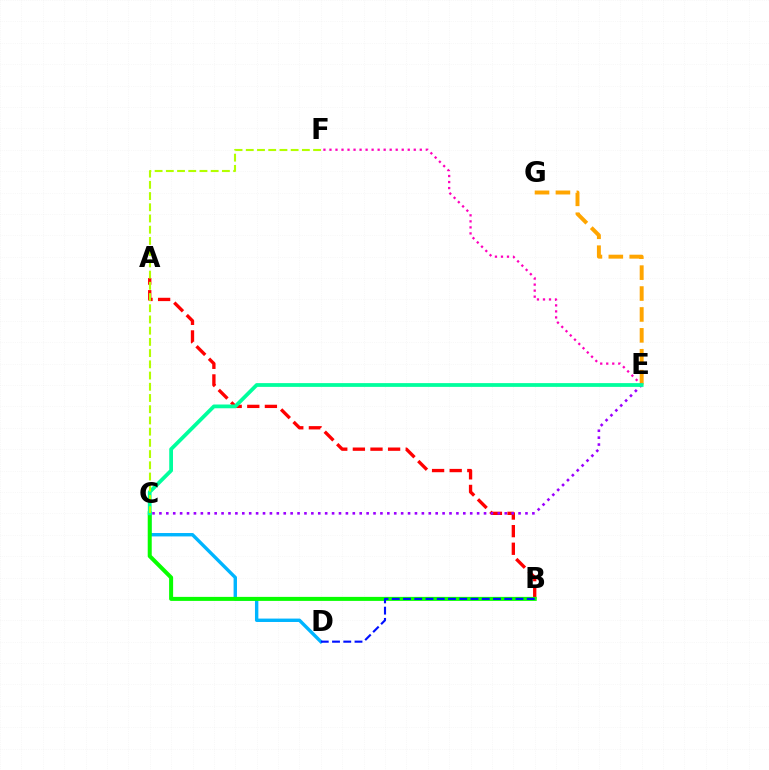{('E', 'G'): [{'color': '#ffa500', 'line_style': 'dashed', 'thickness': 2.84}], ('C', 'D'): [{'color': '#00b5ff', 'line_style': 'solid', 'thickness': 2.44}], ('A', 'B'): [{'color': '#ff0000', 'line_style': 'dashed', 'thickness': 2.39}], ('E', 'F'): [{'color': '#ff00bd', 'line_style': 'dotted', 'thickness': 1.64}], ('B', 'C'): [{'color': '#08ff00', 'line_style': 'solid', 'thickness': 2.89}], ('C', 'E'): [{'color': '#9b00ff', 'line_style': 'dotted', 'thickness': 1.88}, {'color': '#00ff9d', 'line_style': 'solid', 'thickness': 2.71}], ('C', 'F'): [{'color': '#b3ff00', 'line_style': 'dashed', 'thickness': 1.52}], ('B', 'D'): [{'color': '#0010ff', 'line_style': 'dashed', 'thickness': 1.53}]}